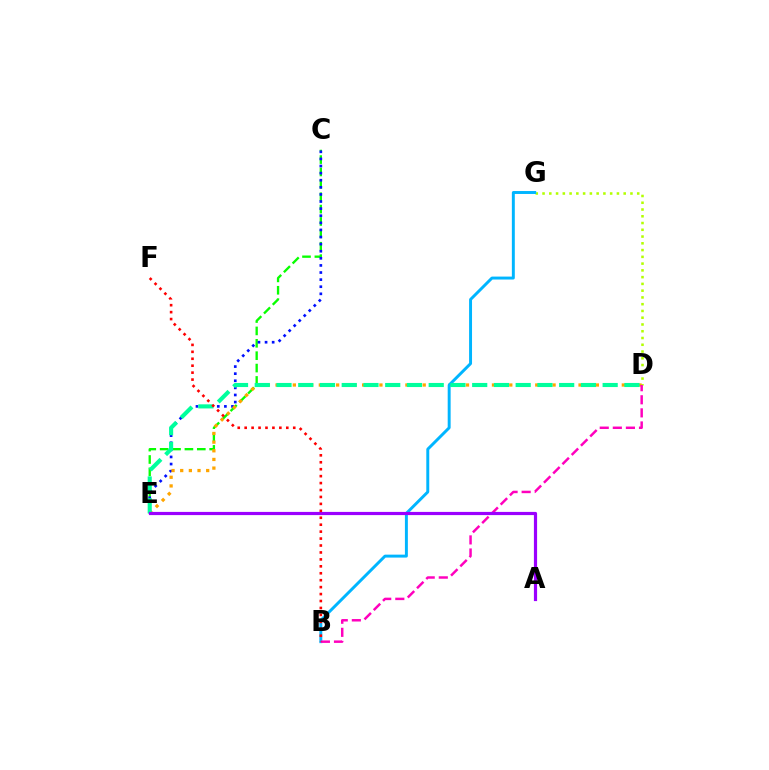{('C', 'E'): [{'color': '#08ff00', 'line_style': 'dashed', 'thickness': 1.68}, {'color': '#0010ff', 'line_style': 'dotted', 'thickness': 1.93}], ('D', 'G'): [{'color': '#b3ff00', 'line_style': 'dotted', 'thickness': 1.84}], ('D', 'E'): [{'color': '#ffa500', 'line_style': 'dotted', 'thickness': 2.35}, {'color': '#00ff9d', 'line_style': 'dashed', 'thickness': 2.95}], ('B', 'G'): [{'color': '#00b5ff', 'line_style': 'solid', 'thickness': 2.12}], ('B', 'D'): [{'color': '#ff00bd', 'line_style': 'dashed', 'thickness': 1.78}], ('A', 'E'): [{'color': '#9b00ff', 'line_style': 'solid', 'thickness': 2.29}], ('B', 'F'): [{'color': '#ff0000', 'line_style': 'dotted', 'thickness': 1.88}]}